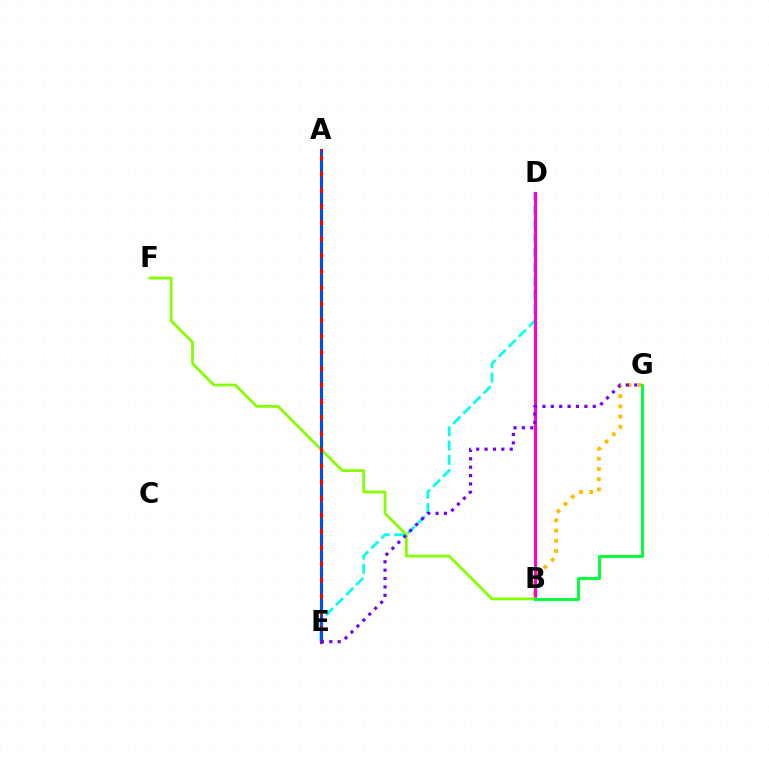{('D', 'E'): [{'color': '#00fff6', 'line_style': 'dashed', 'thickness': 1.94}], ('B', 'G'): [{'color': '#ffbd00', 'line_style': 'dotted', 'thickness': 2.77}, {'color': '#00ff39', 'line_style': 'solid', 'thickness': 2.09}], ('B', 'D'): [{'color': '#ff00cf', 'line_style': 'solid', 'thickness': 2.24}], ('B', 'F'): [{'color': '#84ff00', 'line_style': 'solid', 'thickness': 1.99}], ('A', 'E'): [{'color': '#ff0000', 'line_style': 'solid', 'thickness': 2.2}, {'color': '#004bff', 'line_style': 'dashed', 'thickness': 2.21}], ('E', 'G'): [{'color': '#7200ff', 'line_style': 'dotted', 'thickness': 2.28}]}